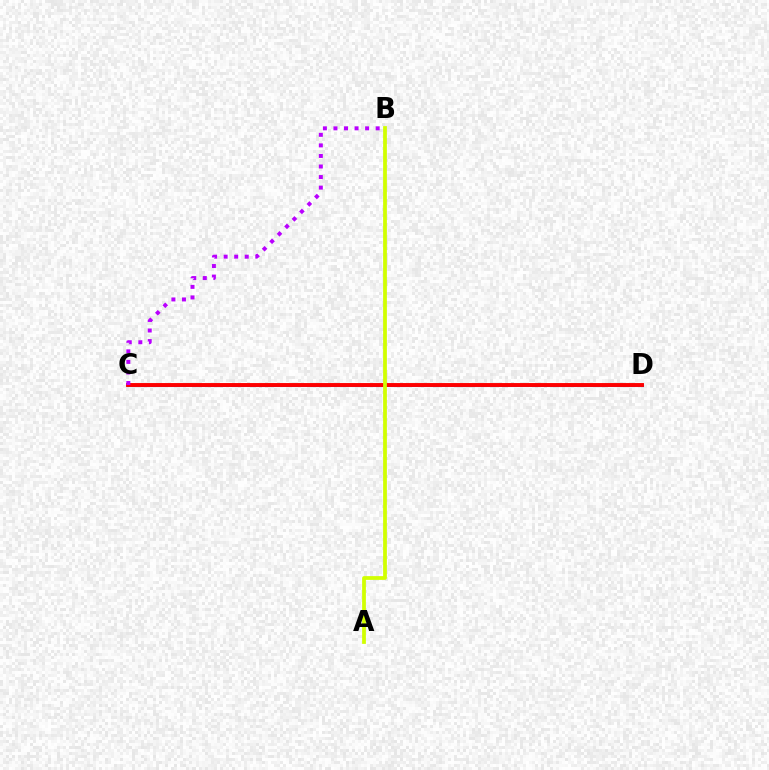{('C', 'D'): [{'color': '#00ff5c', 'line_style': 'solid', 'thickness': 2.05}, {'color': '#0074ff', 'line_style': 'solid', 'thickness': 2.19}, {'color': '#ff0000', 'line_style': 'solid', 'thickness': 2.81}], ('A', 'B'): [{'color': '#d1ff00', 'line_style': 'solid', 'thickness': 2.7}], ('B', 'C'): [{'color': '#b900ff', 'line_style': 'dotted', 'thickness': 2.87}]}